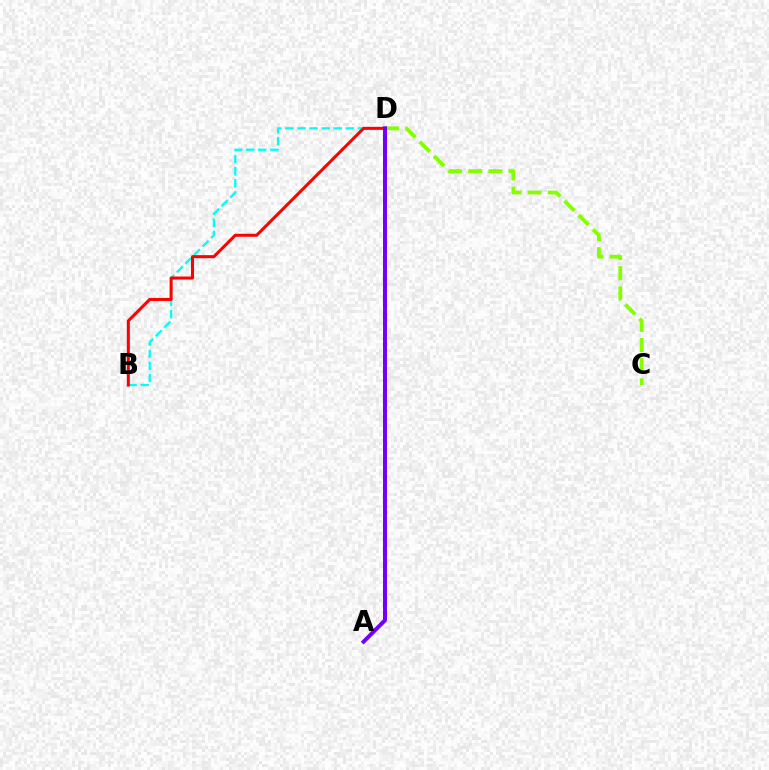{('B', 'D'): [{'color': '#00fff6', 'line_style': 'dashed', 'thickness': 1.65}, {'color': '#ff0000', 'line_style': 'solid', 'thickness': 2.19}], ('C', 'D'): [{'color': '#84ff00', 'line_style': 'dashed', 'thickness': 2.74}], ('A', 'D'): [{'color': '#7200ff', 'line_style': 'solid', 'thickness': 2.87}]}